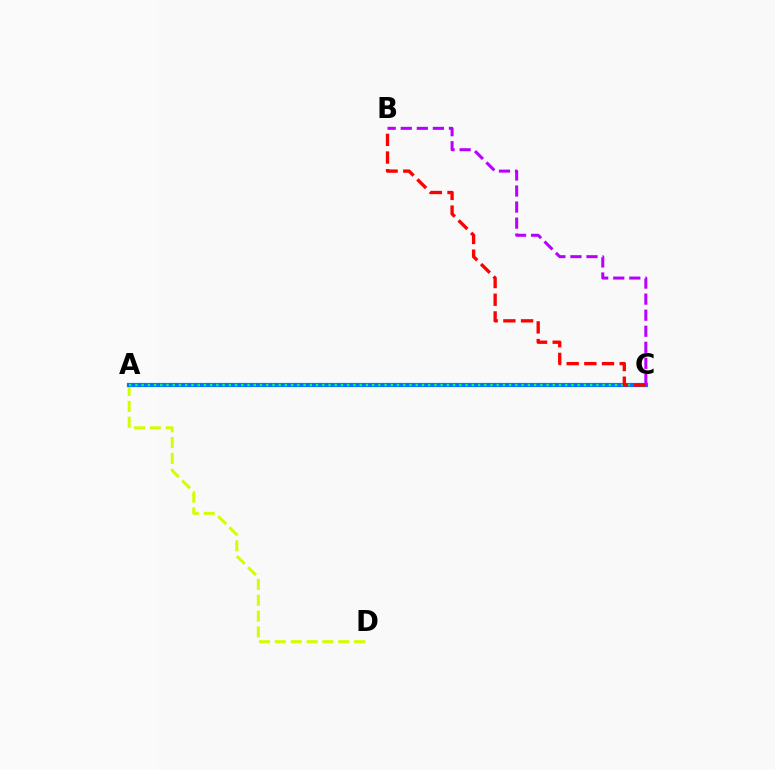{('A', 'D'): [{'color': '#d1ff00', 'line_style': 'dashed', 'thickness': 2.15}], ('A', 'C'): [{'color': '#0074ff', 'line_style': 'solid', 'thickness': 3.0}, {'color': '#00ff5c', 'line_style': 'dotted', 'thickness': 1.69}], ('B', 'C'): [{'color': '#b900ff', 'line_style': 'dashed', 'thickness': 2.18}, {'color': '#ff0000', 'line_style': 'dashed', 'thickness': 2.4}]}